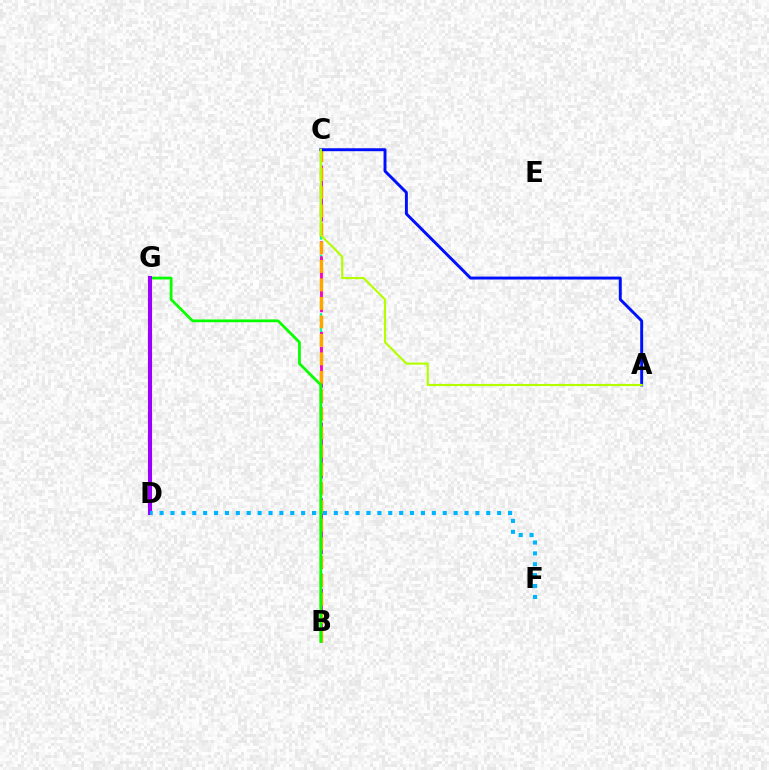{('D', 'G'): [{'color': '#ff0000', 'line_style': 'dashed', 'thickness': 2.9}, {'color': '#9b00ff', 'line_style': 'solid', 'thickness': 2.92}], ('B', 'C'): [{'color': '#00ff9d', 'line_style': 'dashed', 'thickness': 1.58}, {'color': '#ff00bd', 'line_style': 'dashed', 'thickness': 2.05}, {'color': '#ffa500', 'line_style': 'dashed', 'thickness': 2.51}], ('B', 'G'): [{'color': '#08ff00', 'line_style': 'solid', 'thickness': 1.99}], ('A', 'C'): [{'color': '#0010ff', 'line_style': 'solid', 'thickness': 2.11}, {'color': '#b3ff00', 'line_style': 'solid', 'thickness': 1.55}], ('D', 'F'): [{'color': '#00b5ff', 'line_style': 'dotted', 'thickness': 2.96}]}